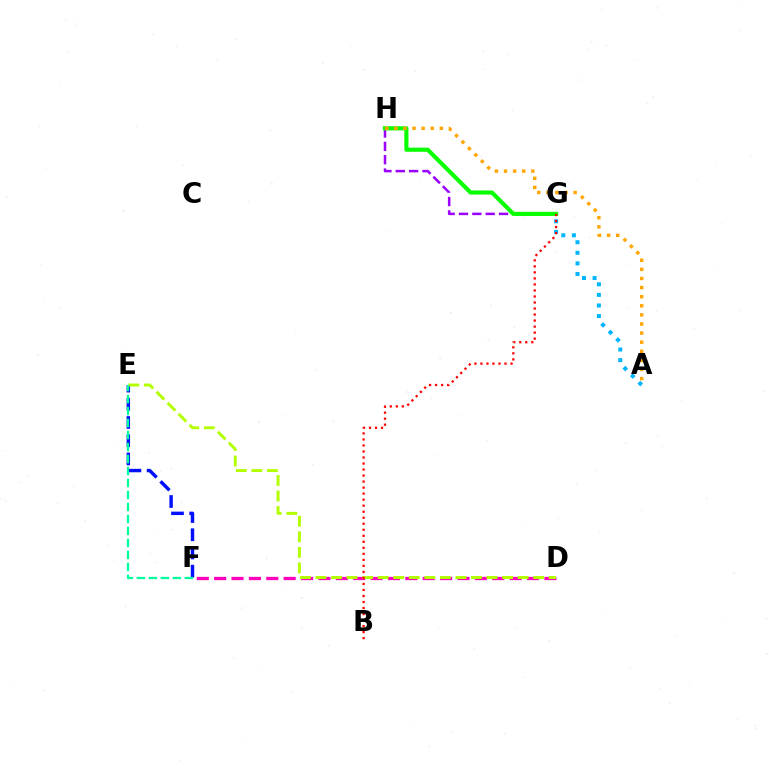{('G', 'H'): [{'color': '#9b00ff', 'line_style': 'dashed', 'thickness': 1.81}, {'color': '#08ff00', 'line_style': 'solid', 'thickness': 2.99}], ('A', 'G'): [{'color': '#00b5ff', 'line_style': 'dotted', 'thickness': 2.87}], ('E', 'F'): [{'color': '#0010ff', 'line_style': 'dashed', 'thickness': 2.47}, {'color': '#00ff9d', 'line_style': 'dashed', 'thickness': 1.63}], ('D', 'F'): [{'color': '#ff00bd', 'line_style': 'dashed', 'thickness': 2.36}], ('D', 'E'): [{'color': '#b3ff00', 'line_style': 'dashed', 'thickness': 2.11}], ('A', 'H'): [{'color': '#ffa500', 'line_style': 'dotted', 'thickness': 2.47}], ('B', 'G'): [{'color': '#ff0000', 'line_style': 'dotted', 'thickness': 1.64}]}